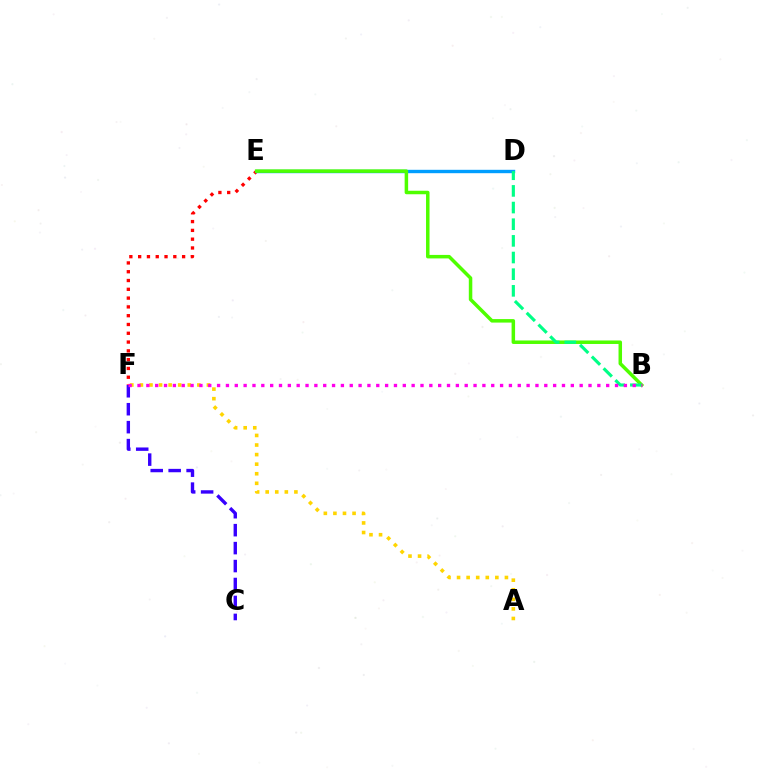{('A', 'F'): [{'color': '#ffd500', 'line_style': 'dotted', 'thickness': 2.6}], ('E', 'F'): [{'color': '#ff0000', 'line_style': 'dotted', 'thickness': 2.39}], ('D', 'E'): [{'color': '#009eff', 'line_style': 'solid', 'thickness': 2.44}], ('C', 'F'): [{'color': '#3700ff', 'line_style': 'dashed', 'thickness': 2.44}], ('B', 'E'): [{'color': '#4fff00', 'line_style': 'solid', 'thickness': 2.52}], ('B', 'D'): [{'color': '#00ff86', 'line_style': 'dashed', 'thickness': 2.26}], ('B', 'F'): [{'color': '#ff00ed', 'line_style': 'dotted', 'thickness': 2.4}]}